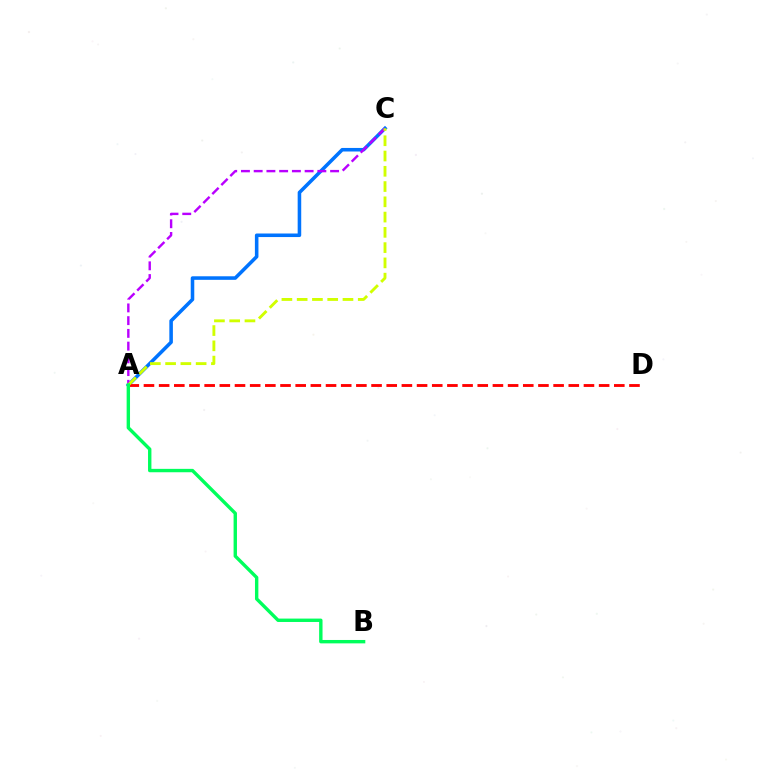{('A', 'C'): [{'color': '#0074ff', 'line_style': 'solid', 'thickness': 2.56}, {'color': '#b900ff', 'line_style': 'dashed', 'thickness': 1.73}, {'color': '#d1ff00', 'line_style': 'dashed', 'thickness': 2.07}], ('A', 'D'): [{'color': '#ff0000', 'line_style': 'dashed', 'thickness': 2.06}], ('A', 'B'): [{'color': '#00ff5c', 'line_style': 'solid', 'thickness': 2.44}]}